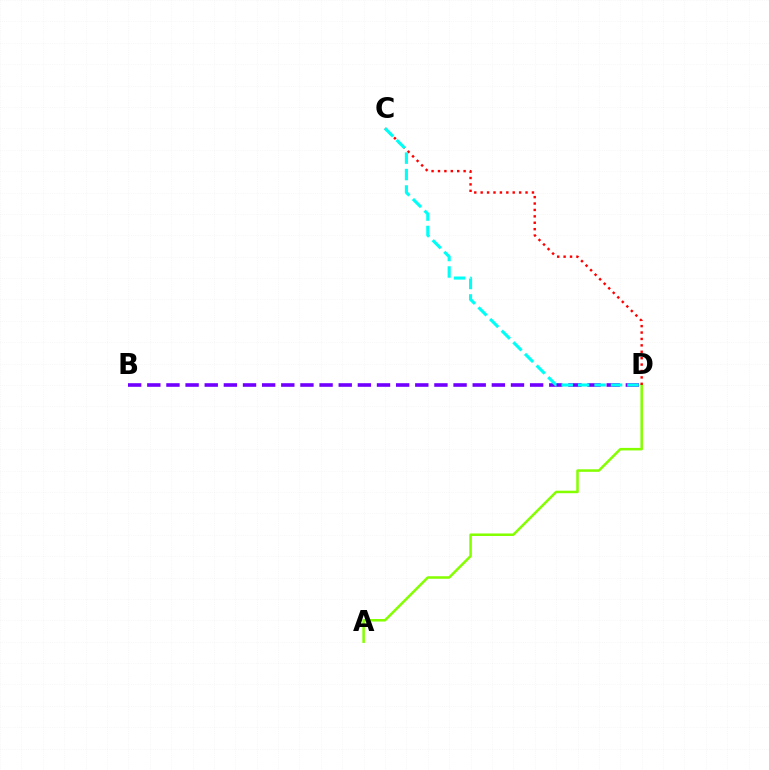{('A', 'D'): [{'color': '#84ff00', 'line_style': 'solid', 'thickness': 1.81}], ('C', 'D'): [{'color': '#ff0000', 'line_style': 'dotted', 'thickness': 1.74}, {'color': '#00fff6', 'line_style': 'dashed', 'thickness': 2.23}], ('B', 'D'): [{'color': '#7200ff', 'line_style': 'dashed', 'thickness': 2.6}]}